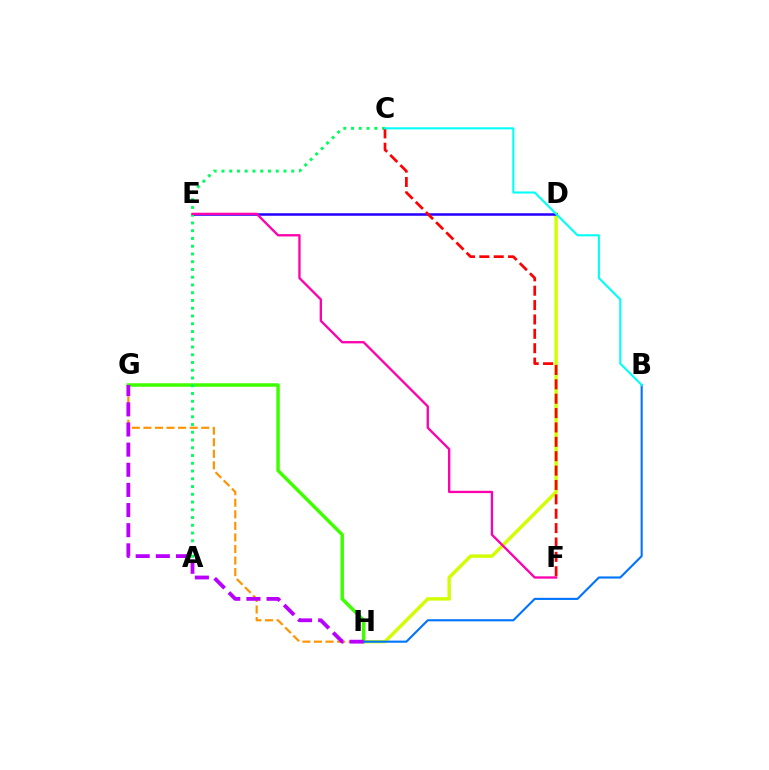{('D', 'H'): [{'color': '#d1ff00', 'line_style': 'solid', 'thickness': 2.45}], ('G', 'H'): [{'color': '#ff9400', 'line_style': 'dashed', 'thickness': 1.57}, {'color': '#3dff00', 'line_style': 'solid', 'thickness': 2.49}, {'color': '#b900ff', 'line_style': 'dashed', 'thickness': 2.74}], ('D', 'E'): [{'color': '#2500ff', 'line_style': 'solid', 'thickness': 1.81}], ('A', 'C'): [{'color': '#00ff5c', 'line_style': 'dotted', 'thickness': 2.11}], ('B', 'H'): [{'color': '#0074ff', 'line_style': 'solid', 'thickness': 1.52}], ('E', 'F'): [{'color': '#ff00ac', 'line_style': 'solid', 'thickness': 1.67}], ('C', 'F'): [{'color': '#ff0000', 'line_style': 'dashed', 'thickness': 1.95}], ('B', 'C'): [{'color': '#00fff6', 'line_style': 'solid', 'thickness': 1.5}]}